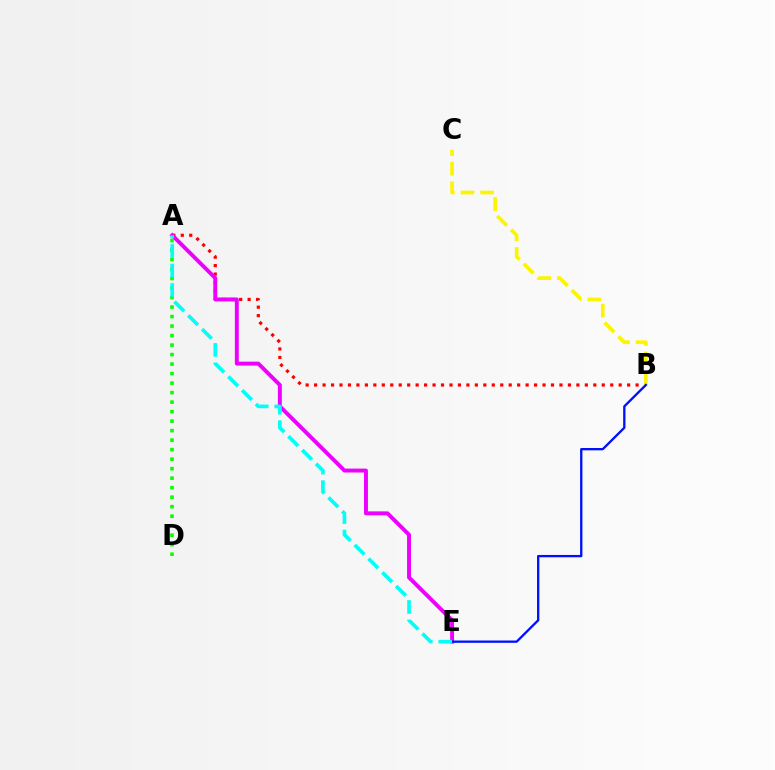{('A', 'B'): [{'color': '#ff0000', 'line_style': 'dotted', 'thickness': 2.3}], ('B', 'C'): [{'color': '#fcf500', 'line_style': 'dashed', 'thickness': 2.66}], ('A', 'E'): [{'color': '#ee00ff', 'line_style': 'solid', 'thickness': 2.82}, {'color': '#00fff6', 'line_style': 'dashed', 'thickness': 2.64}], ('A', 'D'): [{'color': '#08ff00', 'line_style': 'dotted', 'thickness': 2.58}], ('B', 'E'): [{'color': '#0010ff', 'line_style': 'solid', 'thickness': 1.67}]}